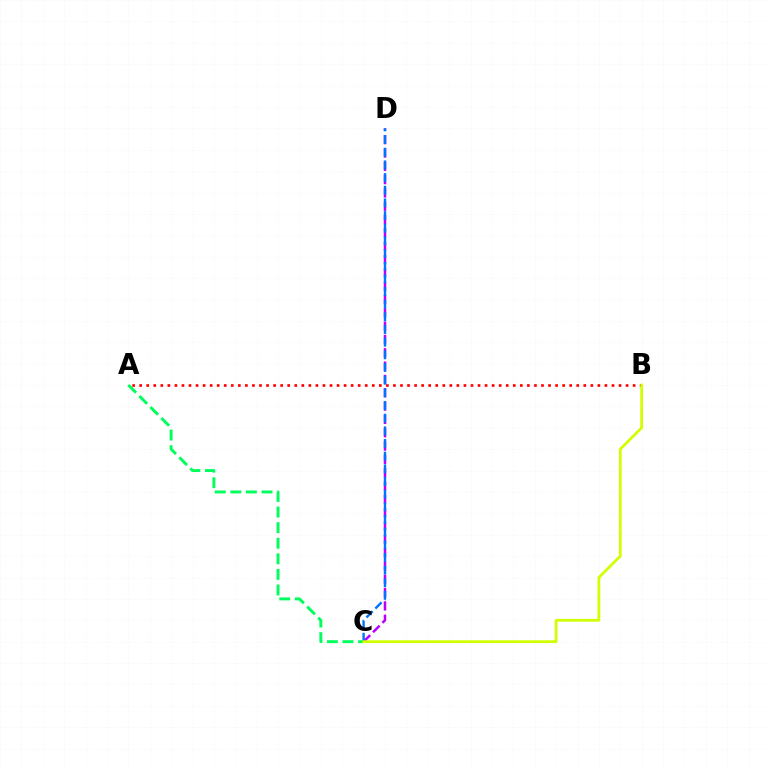{('A', 'C'): [{'color': '#00ff5c', 'line_style': 'dashed', 'thickness': 2.12}], ('C', 'D'): [{'color': '#b900ff', 'line_style': 'dashed', 'thickness': 1.81}, {'color': '#0074ff', 'line_style': 'dashed', 'thickness': 1.72}], ('A', 'B'): [{'color': '#ff0000', 'line_style': 'dotted', 'thickness': 1.92}], ('B', 'C'): [{'color': '#d1ff00', 'line_style': 'solid', 'thickness': 1.99}]}